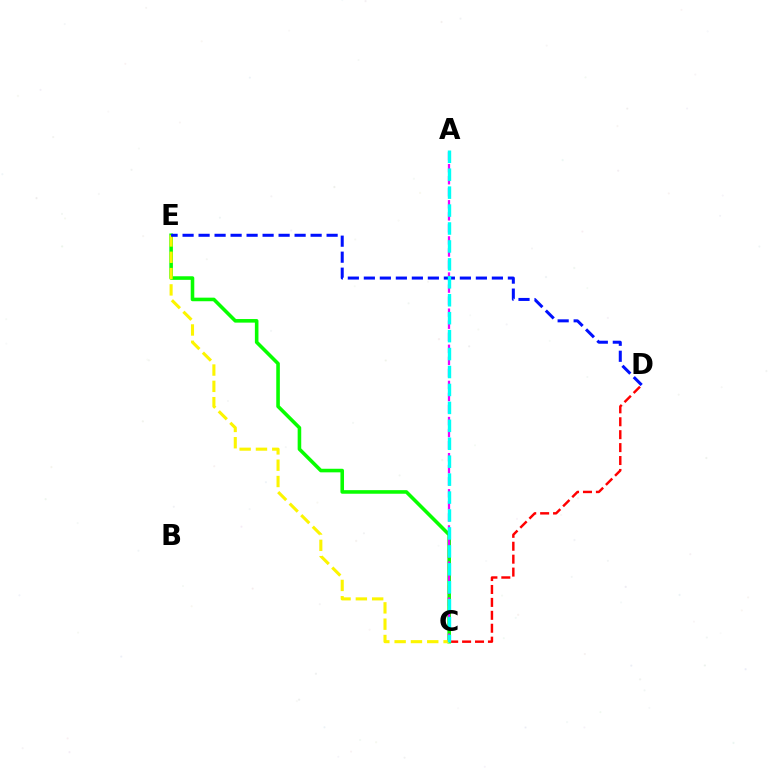{('C', 'D'): [{'color': '#ff0000', 'line_style': 'dashed', 'thickness': 1.76}], ('C', 'E'): [{'color': '#08ff00', 'line_style': 'solid', 'thickness': 2.58}, {'color': '#fcf500', 'line_style': 'dashed', 'thickness': 2.22}], ('A', 'C'): [{'color': '#ee00ff', 'line_style': 'dashed', 'thickness': 1.64}, {'color': '#00fff6', 'line_style': 'dashed', 'thickness': 2.44}], ('D', 'E'): [{'color': '#0010ff', 'line_style': 'dashed', 'thickness': 2.17}]}